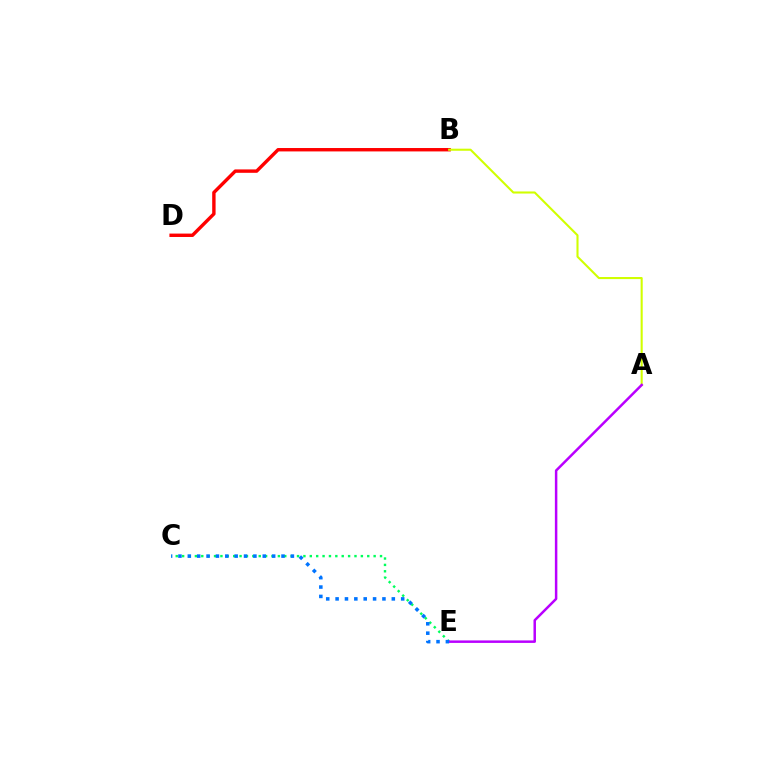{('B', 'D'): [{'color': '#ff0000', 'line_style': 'solid', 'thickness': 2.45}], ('A', 'B'): [{'color': '#d1ff00', 'line_style': 'solid', 'thickness': 1.5}], ('C', 'E'): [{'color': '#00ff5c', 'line_style': 'dotted', 'thickness': 1.73}, {'color': '#0074ff', 'line_style': 'dotted', 'thickness': 2.55}], ('A', 'E'): [{'color': '#b900ff', 'line_style': 'solid', 'thickness': 1.79}]}